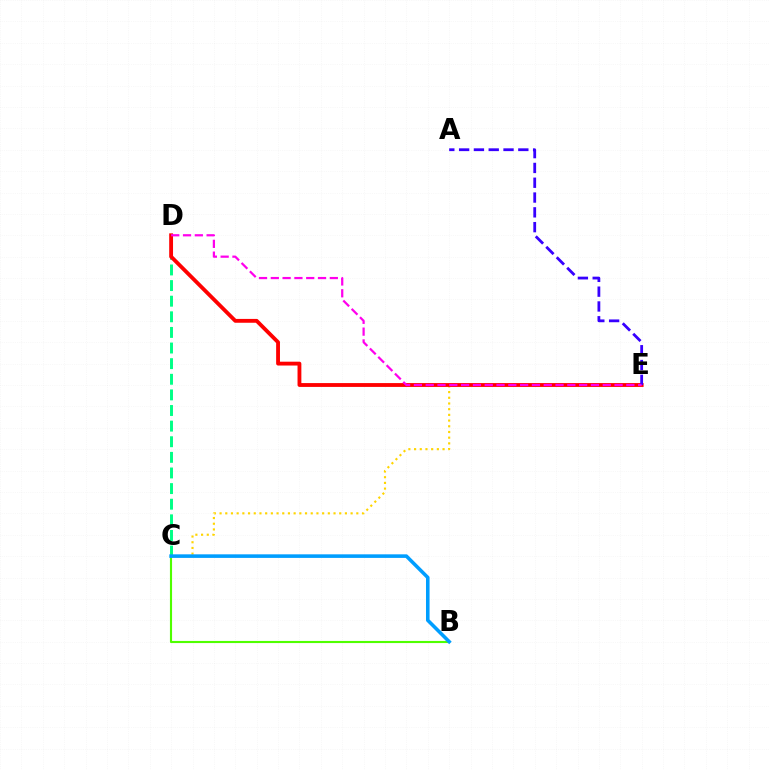{('C', 'E'): [{'color': '#ffd500', 'line_style': 'dotted', 'thickness': 1.55}], ('B', 'C'): [{'color': '#4fff00', 'line_style': 'solid', 'thickness': 1.53}, {'color': '#009eff', 'line_style': 'solid', 'thickness': 2.57}], ('C', 'D'): [{'color': '#00ff86', 'line_style': 'dashed', 'thickness': 2.12}], ('D', 'E'): [{'color': '#ff0000', 'line_style': 'solid', 'thickness': 2.76}, {'color': '#ff00ed', 'line_style': 'dashed', 'thickness': 1.6}], ('A', 'E'): [{'color': '#3700ff', 'line_style': 'dashed', 'thickness': 2.01}]}